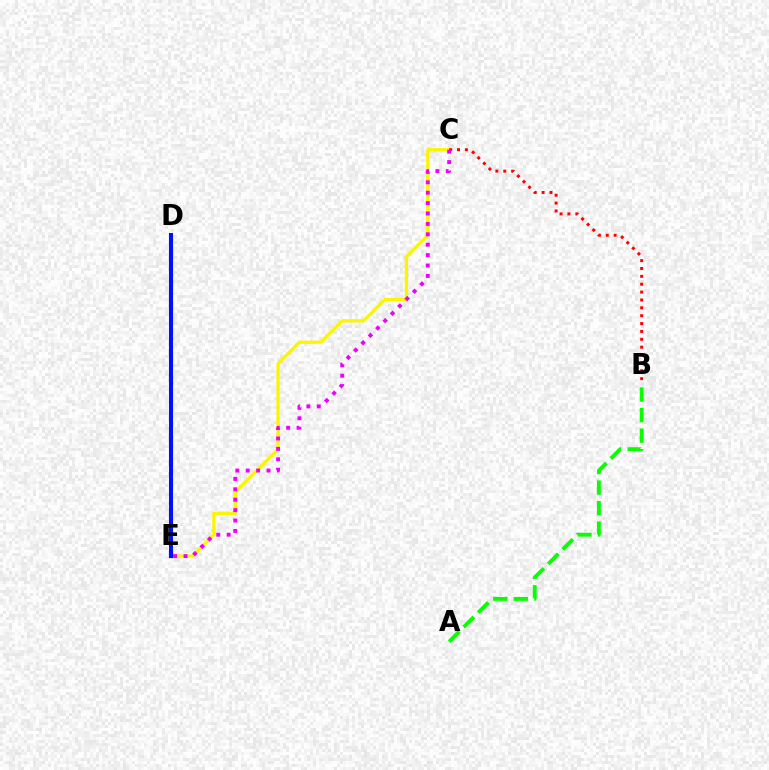{('C', 'E'): [{'color': '#fcf500', 'line_style': 'solid', 'thickness': 2.36}, {'color': '#ee00ff', 'line_style': 'dotted', 'thickness': 2.83}], ('D', 'E'): [{'color': '#00fff6', 'line_style': 'dotted', 'thickness': 2.08}, {'color': '#0010ff', 'line_style': 'solid', 'thickness': 2.93}], ('A', 'B'): [{'color': '#08ff00', 'line_style': 'dashed', 'thickness': 2.79}], ('B', 'C'): [{'color': '#ff0000', 'line_style': 'dotted', 'thickness': 2.14}]}